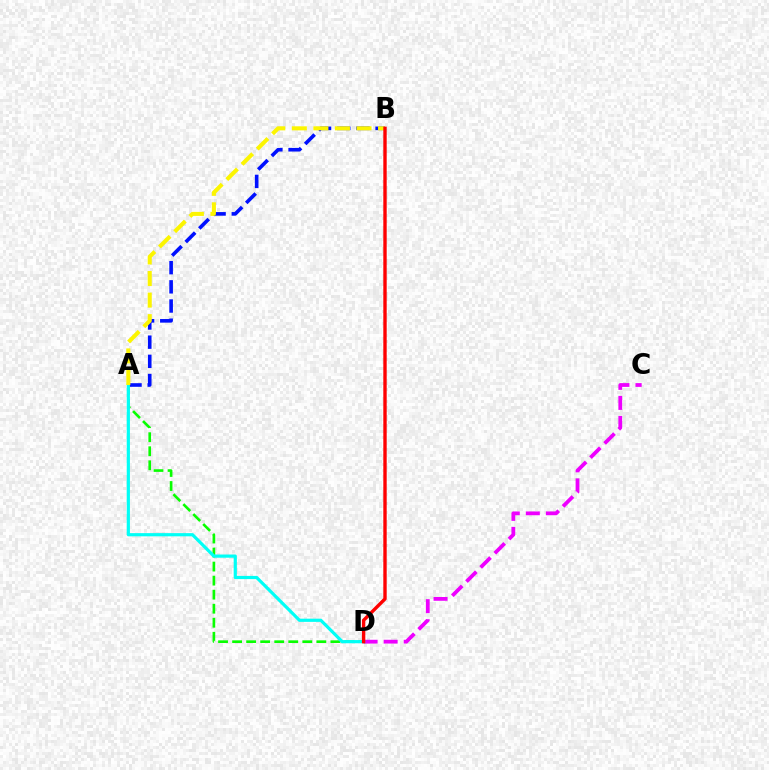{('A', 'B'): [{'color': '#0010ff', 'line_style': 'dashed', 'thickness': 2.61}, {'color': '#fcf500', 'line_style': 'dashed', 'thickness': 2.93}], ('C', 'D'): [{'color': '#ee00ff', 'line_style': 'dashed', 'thickness': 2.72}], ('A', 'D'): [{'color': '#08ff00', 'line_style': 'dashed', 'thickness': 1.91}, {'color': '#00fff6', 'line_style': 'solid', 'thickness': 2.3}], ('B', 'D'): [{'color': '#ff0000', 'line_style': 'solid', 'thickness': 2.44}]}